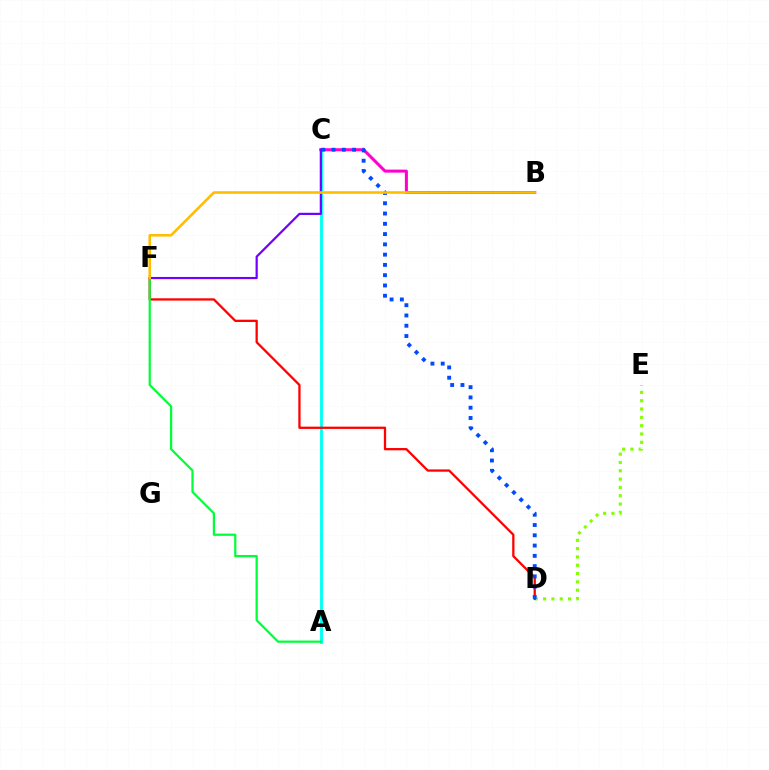{('B', 'C'): [{'color': '#ff00cf', 'line_style': 'solid', 'thickness': 2.17}], ('D', 'E'): [{'color': '#84ff00', 'line_style': 'dotted', 'thickness': 2.26}], ('A', 'C'): [{'color': '#00fff6', 'line_style': 'solid', 'thickness': 2.05}], ('D', 'F'): [{'color': '#ff0000', 'line_style': 'solid', 'thickness': 1.64}], ('C', 'D'): [{'color': '#004bff', 'line_style': 'dotted', 'thickness': 2.79}], ('A', 'F'): [{'color': '#00ff39', 'line_style': 'solid', 'thickness': 1.61}], ('C', 'F'): [{'color': '#7200ff', 'line_style': 'solid', 'thickness': 1.59}], ('B', 'F'): [{'color': '#ffbd00', 'line_style': 'solid', 'thickness': 1.86}]}